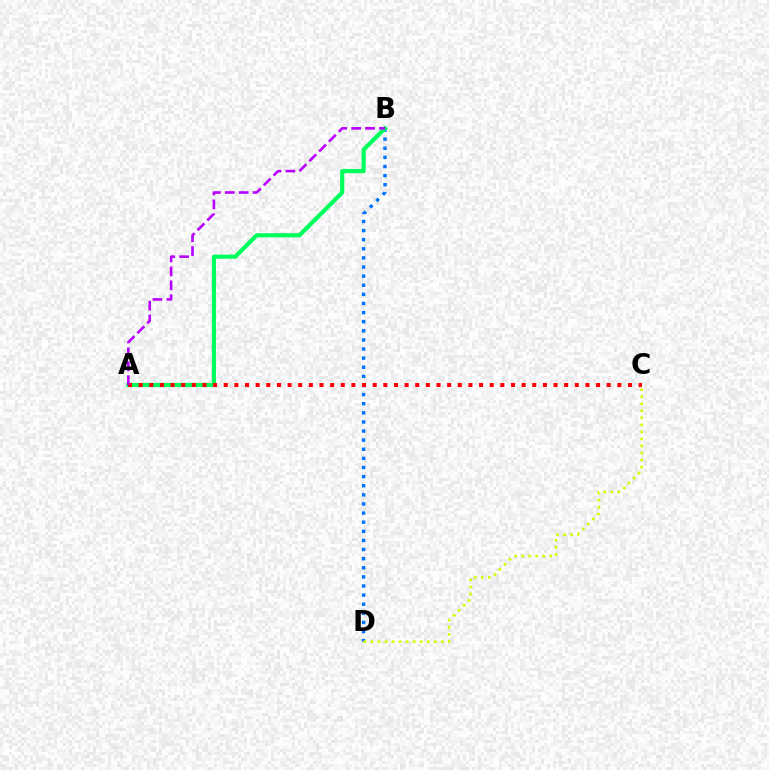{('B', 'D'): [{'color': '#0074ff', 'line_style': 'dotted', 'thickness': 2.48}], ('A', 'B'): [{'color': '#00ff5c', 'line_style': 'solid', 'thickness': 3.0}, {'color': '#b900ff', 'line_style': 'dashed', 'thickness': 1.89}], ('C', 'D'): [{'color': '#d1ff00', 'line_style': 'dotted', 'thickness': 1.91}], ('A', 'C'): [{'color': '#ff0000', 'line_style': 'dotted', 'thickness': 2.89}]}